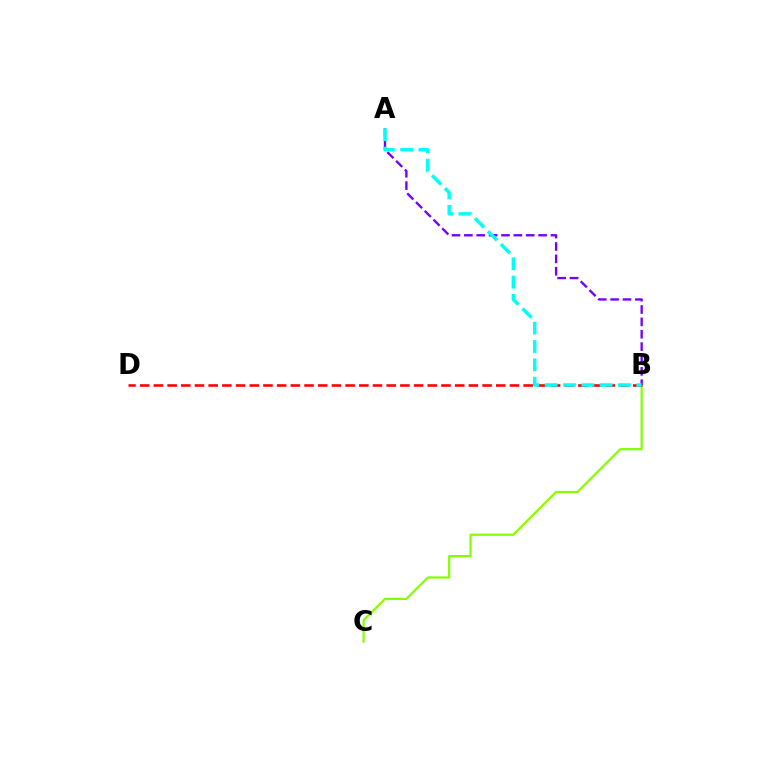{('B', 'C'): [{'color': '#84ff00', 'line_style': 'solid', 'thickness': 1.59}], ('B', 'D'): [{'color': '#ff0000', 'line_style': 'dashed', 'thickness': 1.86}], ('A', 'B'): [{'color': '#7200ff', 'line_style': 'dashed', 'thickness': 1.68}, {'color': '#00fff6', 'line_style': 'dashed', 'thickness': 2.49}]}